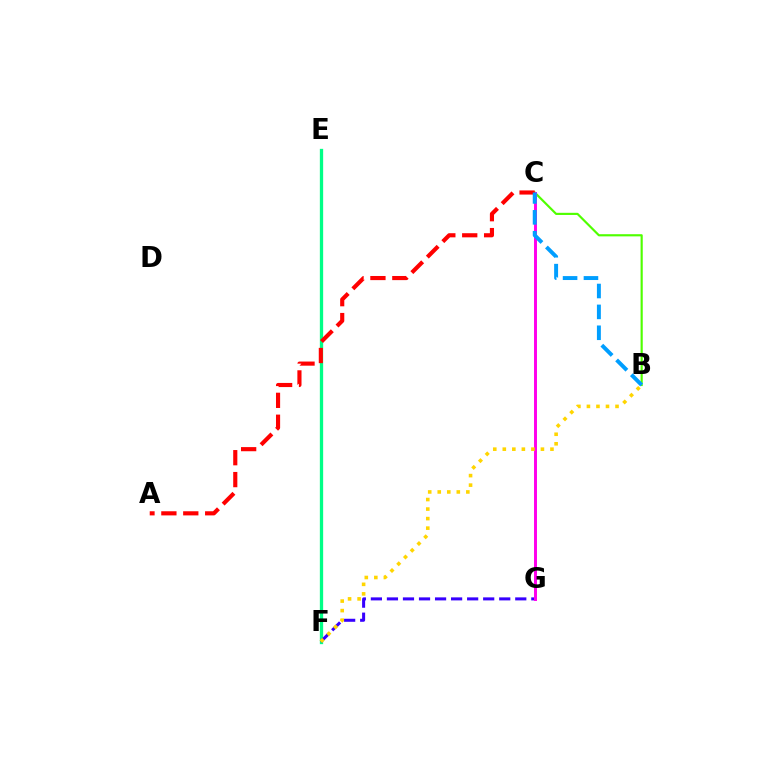{('E', 'F'): [{'color': '#00ff86', 'line_style': 'solid', 'thickness': 2.37}], ('F', 'G'): [{'color': '#3700ff', 'line_style': 'dashed', 'thickness': 2.18}], ('B', 'C'): [{'color': '#4fff00', 'line_style': 'solid', 'thickness': 1.56}, {'color': '#009eff', 'line_style': 'dashed', 'thickness': 2.84}], ('C', 'G'): [{'color': '#ff00ed', 'line_style': 'solid', 'thickness': 2.13}], ('A', 'C'): [{'color': '#ff0000', 'line_style': 'dashed', 'thickness': 2.98}], ('B', 'F'): [{'color': '#ffd500', 'line_style': 'dotted', 'thickness': 2.59}]}